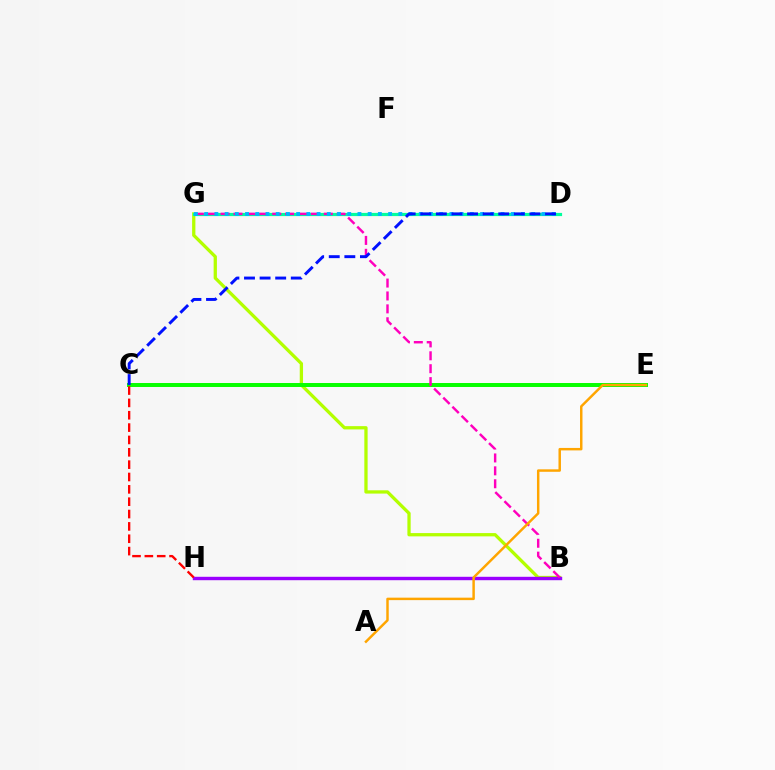{('B', 'G'): [{'color': '#b3ff00', 'line_style': 'solid', 'thickness': 2.36}, {'color': '#ff00bd', 'line_style': 'dashed', 'thickness': 1.75}], ('B', 'H'): [{'color': '#9b00ff', 'line_style': 'solid', 'thickness': 2.45}], ('D', 'G'): [{'color': '#00ff9d', 'line_style': 'solid', 'thickness': 2.29}, {'color': '#00b5ff', 'line_style': 'dotted', 'thickness': 2.78}], ('C', 'E'): [{'color': '#08ff00', 'line_style': 'solid', 'thickness': 2.86}], ('C', 'H'): [{'color': '#ff0000', 'line_style': 'dashed', 'thickness': 1.68}], ('A', 'E'): [{'color': '#ffa500', 'line_style': 'solid', 'thickness': 1.77}], ('C', 'D'): [{'color': '#0010ff', 'line_style': 'dashed', 'thickness': 2.12}]}